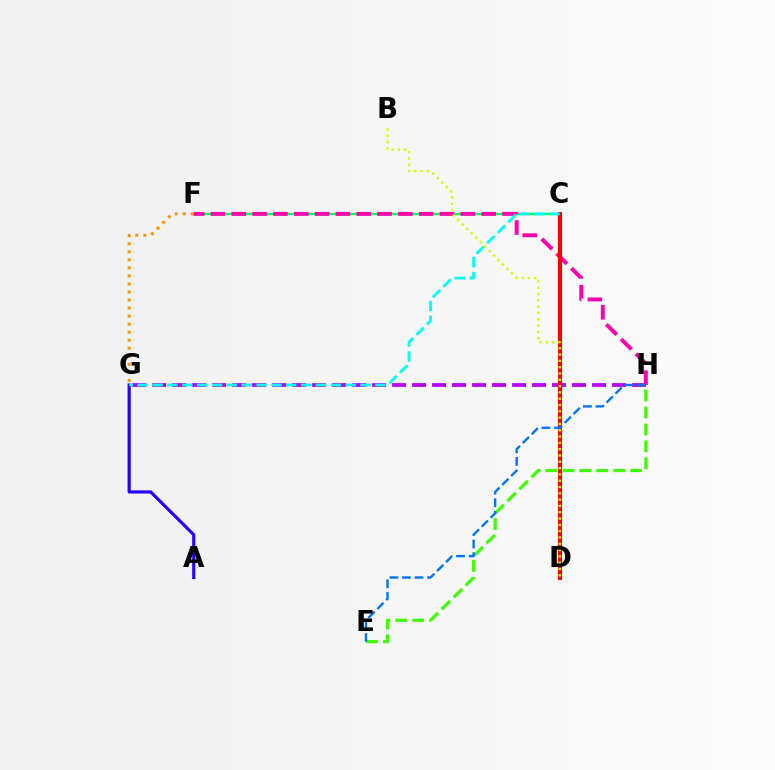{('C', 'F'): [{'color': '#00ff5c', 'line_style': 'solid', 'thickness': 1.74}], ('A', 'G'): [{'color': '#2500ff', 'line_style': 'solid', 'thickness': 2.27}], ('E', 'H'): [{'color': '#3dff00', 'line_style': 'dashed', 'thickness': 2.3}, {'color': '#0074ff', 'line_style': 'dashed', 'thickness': 1.71}], ('F', 'H'): [{'color': '#ff00ac', 'line_style': 'dashed', 'thickness': 2.83}], ('F', 'G'): [{'color': '#ff9400', 'line_style': 'dotted', 'thickness': 2.18}], ('G', 'H'): [{'color': '#b900ff', 'line_style': 'dashed', 'thickness': 2.72}], ('C', 'D'): [{'color': '#ff0000', 'line_style': 'solid', 'thickness': 2.93}], ('C', 'G'): [{'color': '#00fff6', 'line_style': 'dashed', 'thickness': 2.02}], ('B', 'D'): [{'color': '#d1ff00', 'line_style': 'dotted', 'thickness': 1.71}]}